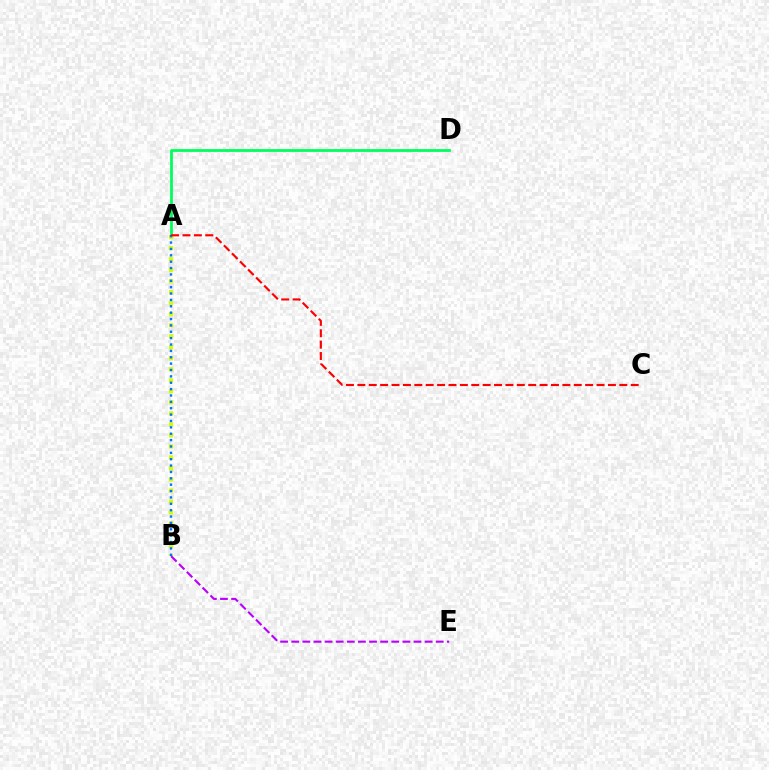{('A', 'D'): [{'color': '#00ff5c', 'line_style': 'solid', 'thickness': 2.01}], ('A', 'B'): [{'color': '#d1ff00', 'line_style': 'dotted', 'thickness': 2.99}, {'color': '#0074ff', 'line_style': 'dotted', 'thickness': 1.73}], ('B', 'E'): [{'color': '#b900ff', 'line_style': 'dashed', 'thickness': 1.51}], ('A', 'C'): [{'color': '#ff0000', 'line_style': 'dashed', 'thickness': 1.55}]}